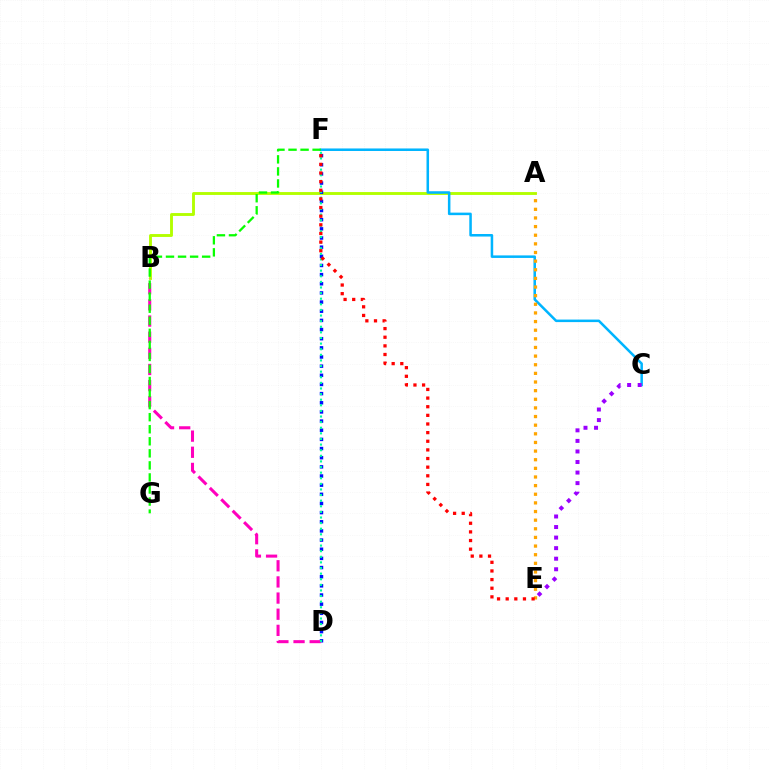{('A', 'B'): [{'color': '#b3ff00', 'line_style': 'solid', 'thickness': 2.08}], ('D', 'F'): [{'color': '#0010ff', 'line_style': 'dotted', 'thickness': 2.49}, {'color': '#00ff9d', 'line_style': 'dotted', 'thickness': 1.52}], ('C', 'F'): [{'color': '#00b5ff', 'line_style': 'solid', 'thickness': 1.82}], ('B', 'D'): [{'color': '#ff00bd', 'line_style': 'dashed', 'thickness': 2.19}], ('C', 'E'): [{'color': '#9b00ff', 'line_style': 'dotted', 'thickness': 2.87}], ('A', 'E'): [{'color': '#ffa500', 'line_style': 'dotted', 'thickness': 2.35}], ('E', 'F'): [{'color': '#ff0000', 'line_style': 'dotted', 'thickness': 2.35}], ('F', 'G'): [{'color': '#08ff00', 'line_style': 'dashed', 'thickness': 1.64}]}